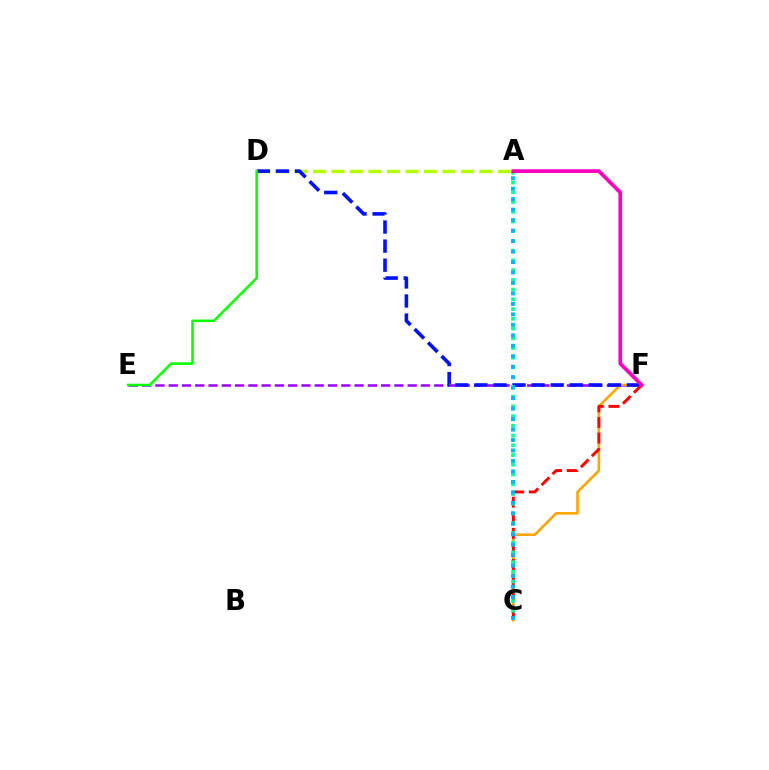{('A', 'D'): [{'color': '#b3ff00', 'line_style': 'dashed', 'thickness': 2.51}], ('E', 'F'): [{'color': '#9b00ff', 'line_style': 'dashed', 'thickness': 1.8}], ('C', 'F'): [{'color': '#ffa500', 'line_style': 'solid', 'thickness': 1.89}, {'color': '#ff0000', 'line_style': 'dashed', 'thickness': 2.12}], ('D', 'F'): [{'color': '#0010ff', 'line_style': 'dashed', 'thickness': 2.59}], ('A', 'C'): [{'color': '#00ff9d', 'line_style': 'dotted', 'thickness': 2.64}, {'color': '#00b5ff', 'line_style': 'dotted', 'thickness': 2.84}], ('D', 'E'): [{'color': '#08ff00', 'line_style': 'solid', 'thickness': 1.83}], ('A', 'F'): [{'color': '#ff00bd', 'line_style': 'solid', 'thickness': 2.68}]}